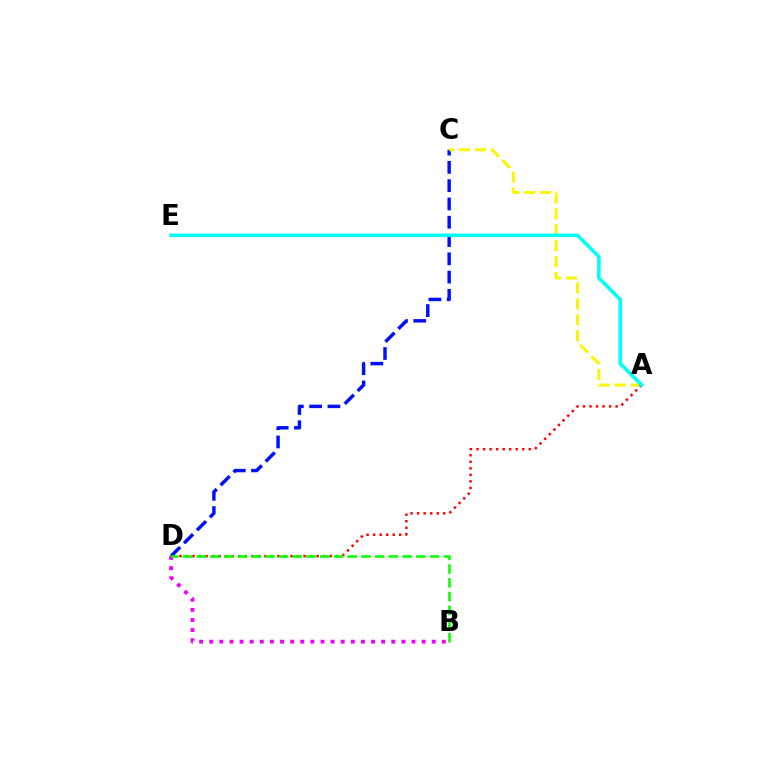{('C', 'D'): [{'color': '#0010ff', 'line_style': 'dashed', 'thickness': 2.48}], ('B', 'D'): [{'color': '#ee00ff', 'line_style': 'dotted', 'thickness': 2.75}, {'color': '#08ff00', 'line_style': 'dashed', 'thickness': 1.86}], ('A', 'C'): [{'color': '#fcf500', 'line_style': 'dashed', 'thickness': 2.16}], ('A', 'D'): [{'color': '#ff0000', 'line_style': 'dotted', 'thickness': 1.78}], ('A', 'E'): [{'color': '#00fff6', 'line_style': 'solid', 'thickness': 2.59}]}